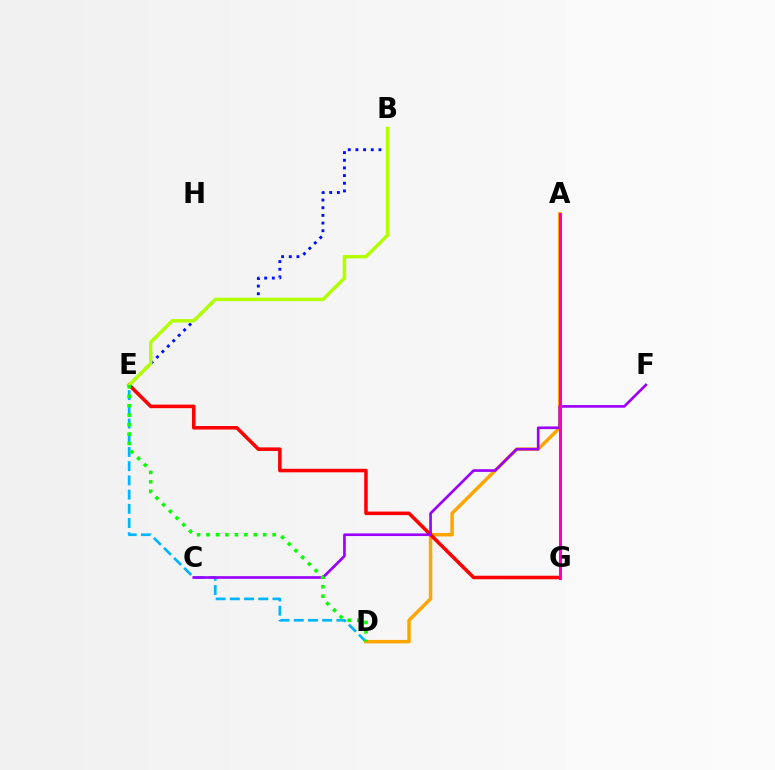{('D', 'E'): [{'color': '#00b5ff', 'line_style': 'dashed', 'thickness': 1.93}, {'color': '#08ff00', 'line_style': 'dotted', 'thickness': 2.57}], ('A', 'D'): [{'color': '#ffa500', 'line_style': 'solid', 'thickness': 2.49}], ('B', 'E'): [{'color': '#0010ff', 'line_style': 'dotted', 'thickness': 2.08}, {'color': '#b3ff00', 'line_style': 'solid', 'thickness': 2.49}], ('E', 'G'): [{'color': '#ff0000', 'line_style': 'solid', 'thickness': 2.55}], ('A', 'G'): [{'color': '#00ff9d', 'line_style': 'dotted', 'thickness': 2.02}, {'color': '#ff00bd', 'line_style': 'solid', 'thickness': 2.17}], ('C', 'F'): [{'color': '#9b00ff', 'line_style': 'solid', 'thickness': 1.91}]}